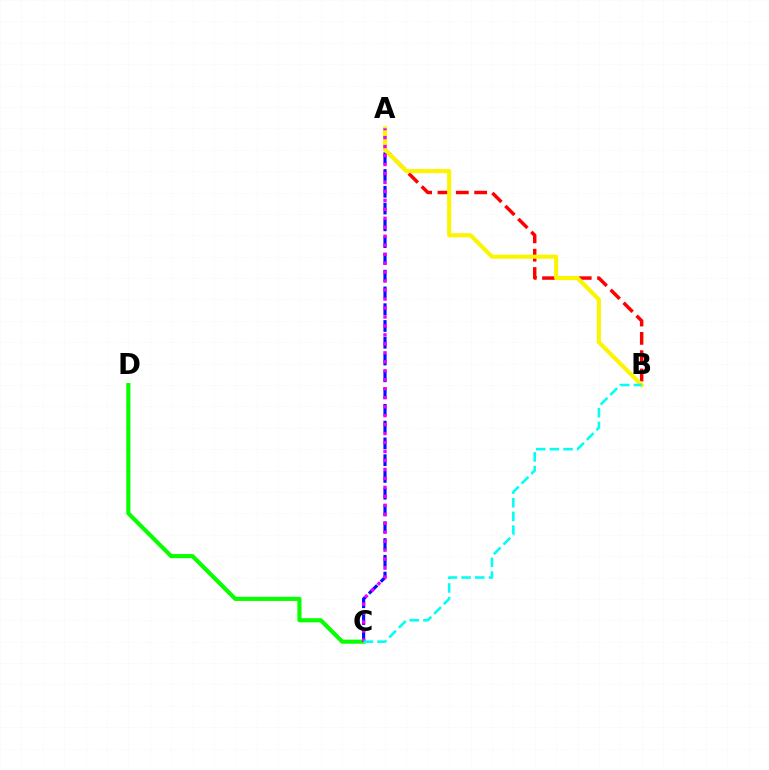{('C', 'D'): [{'color': '#08ff00', 'line_style': 'solid', 'thickness': 2.96}], ('A', 'B'): [{'color': '#ff0000', 'line_style': 'dashed', 'thickness': 2.49}, {'color': '#fcf500', 'line_style': 'solid', 'thickness': 2.96}], ('A', 'C'): [{'color': '#0010ff', 'line_style': 'dashed', 'thickness': 2.28}, {'color': '#ee00ff', 'line_style': 'dotted', 'thickness': 2.44}], ('B', 'C'): [{'color': '#00fff6', 'line_style': 'dashed', 'thickness': 1.86}]}